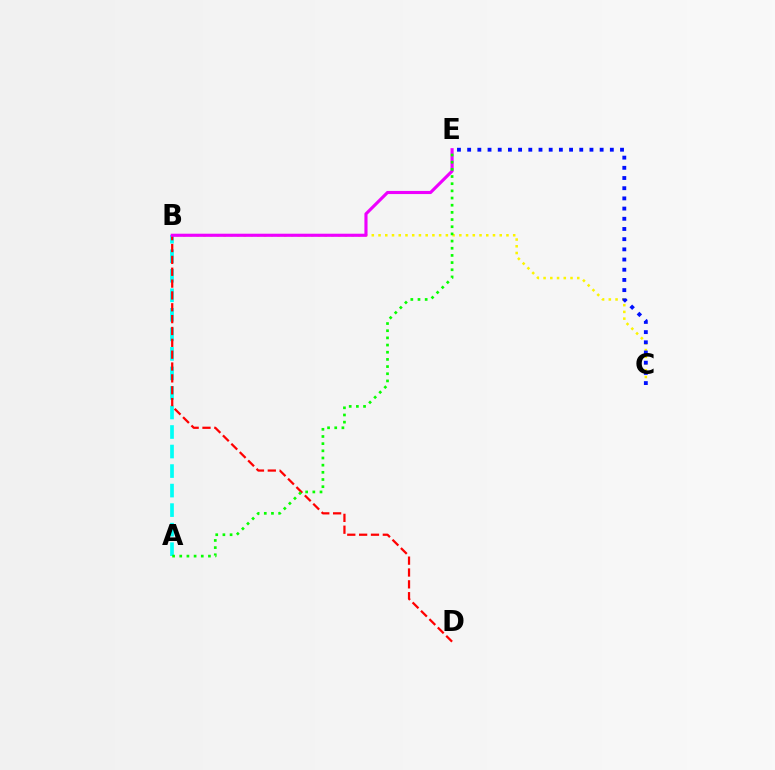{('B', 'C'): [{'color': '#fcf500', 'line_style': 'dotted', 'thickness': 1.83}], ('A', 'B'): [{'color': '#00fff6', 'line_style': 'dashed', 'thickness': 2.65}], ('B', 'D'): [{'color': '#ff0000', 'line_style': 'dashed', 'thickness': 1.61}], ('C', 'E'): [{'color': '#0010ff', 'line_style': 'dotted', 'thickness': 2.77}], ('B', 'E'): [{'color': '#ee00ff', 'line_style': 'solid', 'thickness': 2.25}], ('A', 'E'): [{'color': '#08ff00', 'line_style': 'dotted', 'thickness': 1.95}]}